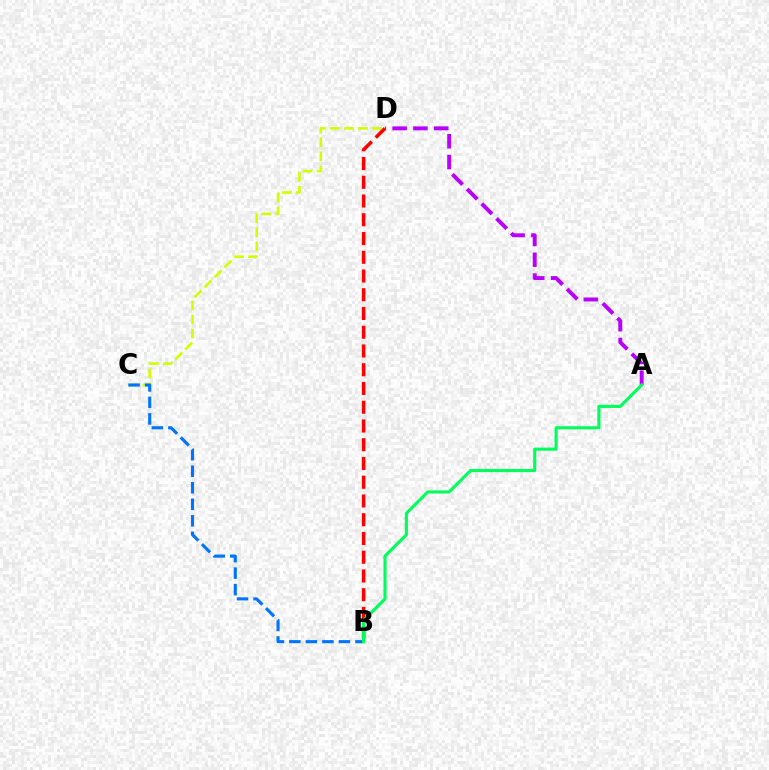{('C', 'D'): [{'color': '#d1ff00', 'line_style': 'dashed', 'thickness': 1.91}], ('B', 'D'): [{'color': '#ff0000', 'line_style': 'dashed', 'thickness': 2.55}], ('A', 'D'): [{'color': '#b900ff', 'line_style': 'dashed', 'thickness': 2.83}], ('B', 'C'): [{'color': '#0074ff', 'line_style': 'dashed', 'thickness': 2.24}], ('A', 'B'): [{'color': '#00ff5c', 'line_style': 'solid', 'thickness': 2.25}]}